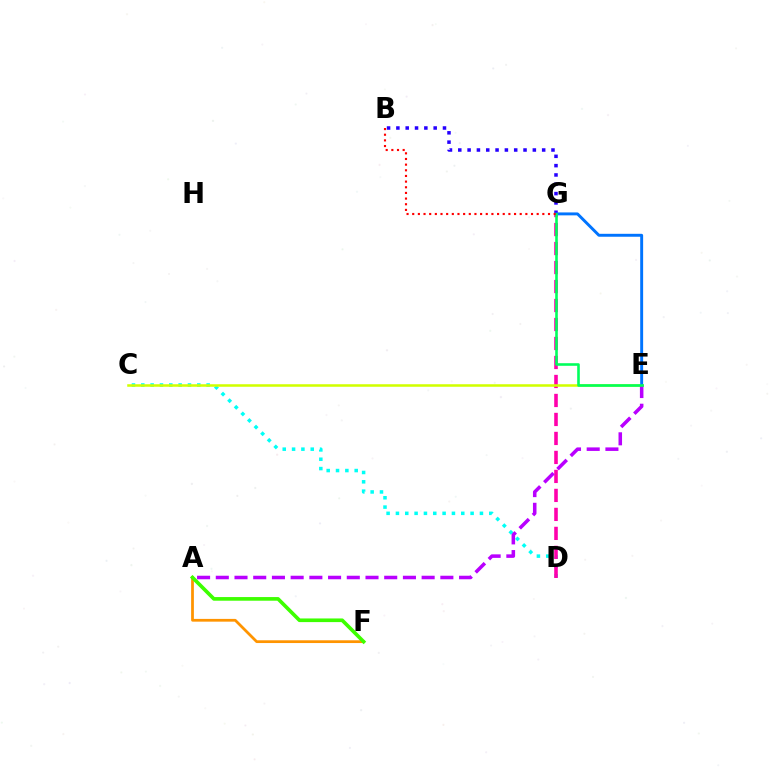{('C', 'D'): [{'color': '#00fff6', 'line_style': 'dotted', 'thickness': 2.54}], ('A', 'F'): [{'color': '#ff9400', 'line_style': 'solid', 'thickness': 1.98}, {'color': '#3dff00', 'line_style': 'solid', 'thickness': 2.63}], ('D', 'G'): [{'color': '#ff00ac', 'line_style': 'dashed', 'thickness': 2.58}], ('B', 'G'): [{'color': '#2500ff', 'line_style': 'dotted', 'thickness': 2.53}, {'color': '#ff0000', 'line_style': 'dotted', 'thickness': 1.54}], ('C', 'E'): [{'color': '#d1ff00', 'line_style': 'solid', 'thickness': 1.82}], ('E', 'G'): [{'color': '#0074ff', 'line_style': 'solid', 'thickness': 2.11}, {'color': '#00ff5c', 'line_style': 'solid', 'thickness': 1.87}], ('A', 'E'): [{'color': '#b900ff', 'line_style': 'dashed', 'thickness': 2.54}]}